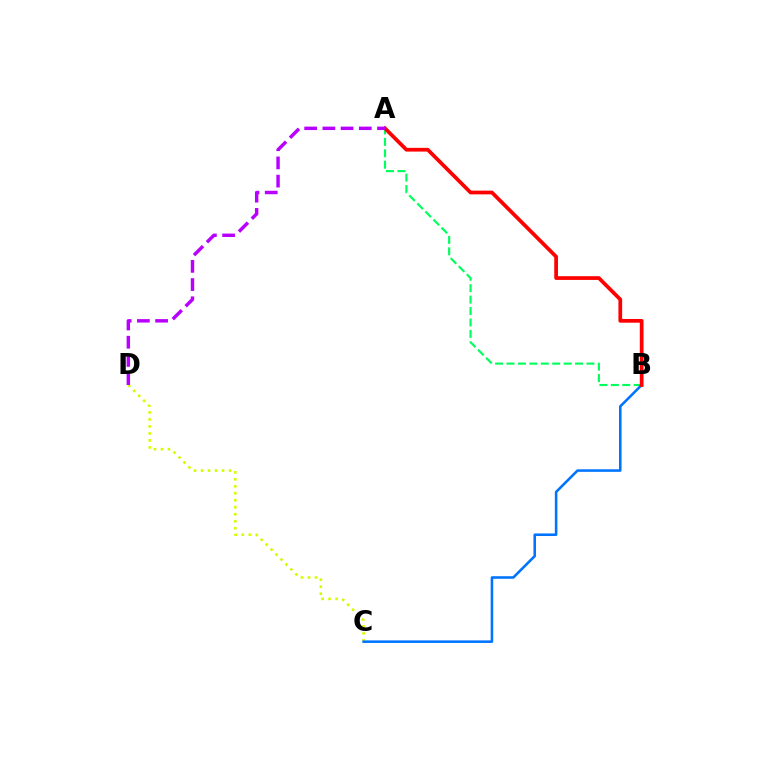{('A', 'B'): [{'color': '#00ff5c', 'line_style': 'dashed', 'thickness': 1.55}, {'color': '#ff0000', 'line_style': 'solid', 'thickness': 2.69}], ('C', 'D'): [{'color': '#d1ff00', 'line_style': 'dotted', 'thickness': 1.9}], ('B', 'C'): [{'color': '#0074ff', 'line_style': 'solid', 'thickness': 1.85}], ('A', 'D'): [{'color': '#b900ff', 'line_style': 'dashed', 'thickness': 2.47}]}